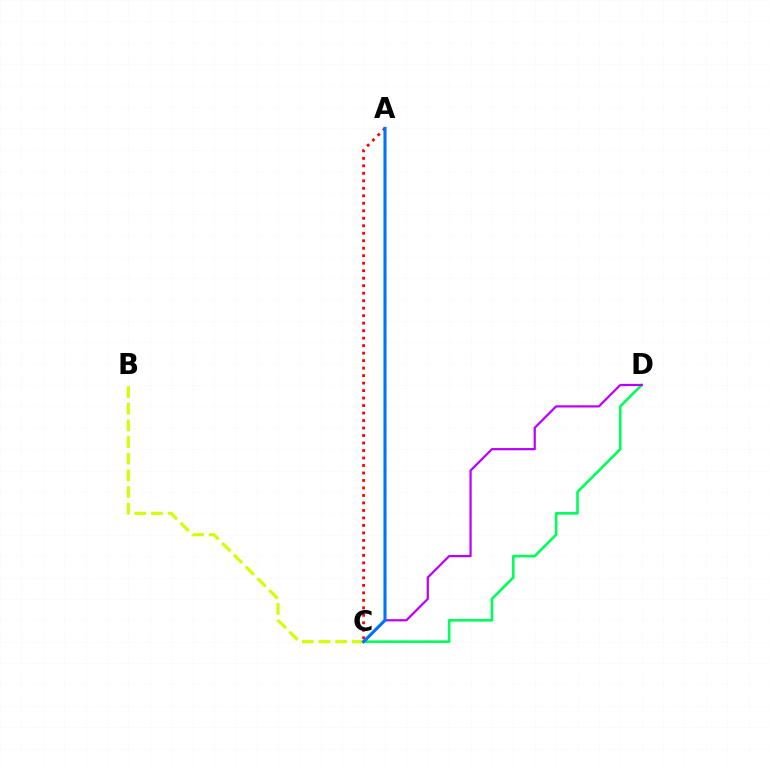{('C', 'D'): [{'color': '#00ff5c', 'line_style': 'solid', 'thickness': 1.89}, {'color': '#b900ff', 'line_style': 'solid', 'thickness': 1.59}], ('A', 'C'): [{'color': '#ff0000', 'line_style': 'dotted', 'thickness': 2.04}, {'color': '#0074ff', 'line_style': 'solid', 'thickness': 2.23}], ('B', 'C'): [{'color': '#d1ff00', 'line_style': 'dashed', 'thickness': 2.26}]}